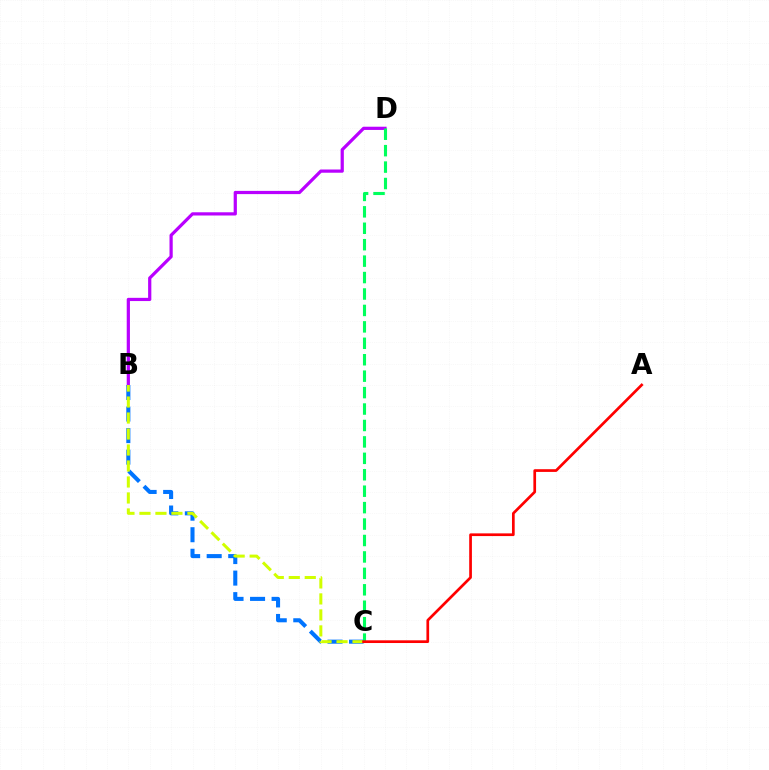{('B', 'D'): [{'color': '#b900ff', 'line_style': 'solid', 'thickness': 2.32}], ('B', 'C'): [{'color': '#0074ff', 'line_style': 'dashed', 'thickness': 2.93}, {'color': '#d1ff00', 'line_style': 'dashed', 'thickness': 2.17}], ('C', 'D'): [{'color': '#00ff5c', 'line_style': 'dashed', 'thickness': 2.23}], ('A', 'C'): [{'color': '#ff0000', 'line_style': 'solid', 'thickness': 1.95}]}